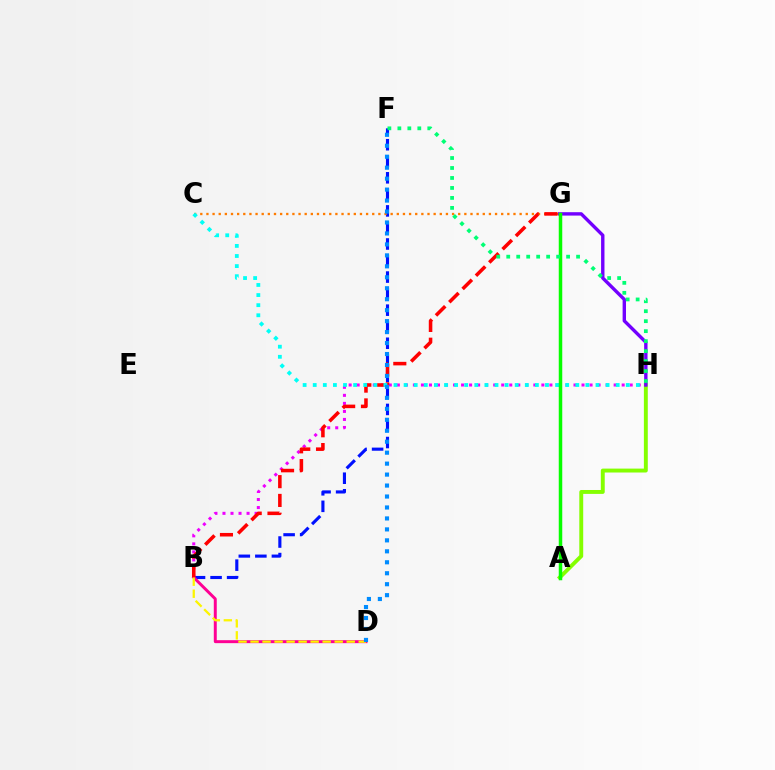{('A', 'H'): [{'color': '#84ff00', 'line_style': 'solid', 'thickness': 2.81}], ('B', 'F'): [{'color': '#0010ff', 'line_style': 'dashed', 'thickness': 2.25}], ('B', 'D'): [{'color': '#ff0094', 'line_style': 'solid', 'thickness': 2.13}, {'color': '#fcf500', 'line_style': 'dashed', 'thickness': 1.63}], ('C', 'G'): [{'color': '#ff7c00', 'line_style': 'dotted', 'thickness': 1.67}], ('G', 'H'): [{'color': '#7200ff', 'line_style': 'solid', 'thickness': 2.44}], ('B', 'H'): [{'color': '#ee00ff', 'line_style': 'dotted', 'thickness': 2.18}], ('B', 'G'): [{'color': '#ff0000', 'line_style': 'dashed', 'thickness': 2.55}], ('C', 'H'): [{'color': '#00fff6', 'line_style': 'dotted', 'thickness': 2.74}], ('A', 'G'): [{'color': '#08ff00', 'line_style': 'solid', 'thickness': 2.52}], ('F', 'H'): [{'color': '#00ff74', 'line_style': 'dotted', 'thickness': 2.71}], ('D', 'F'): [{'color': '#008cff', 'line_style': 'dotted', 'thickness': 2.98}]}